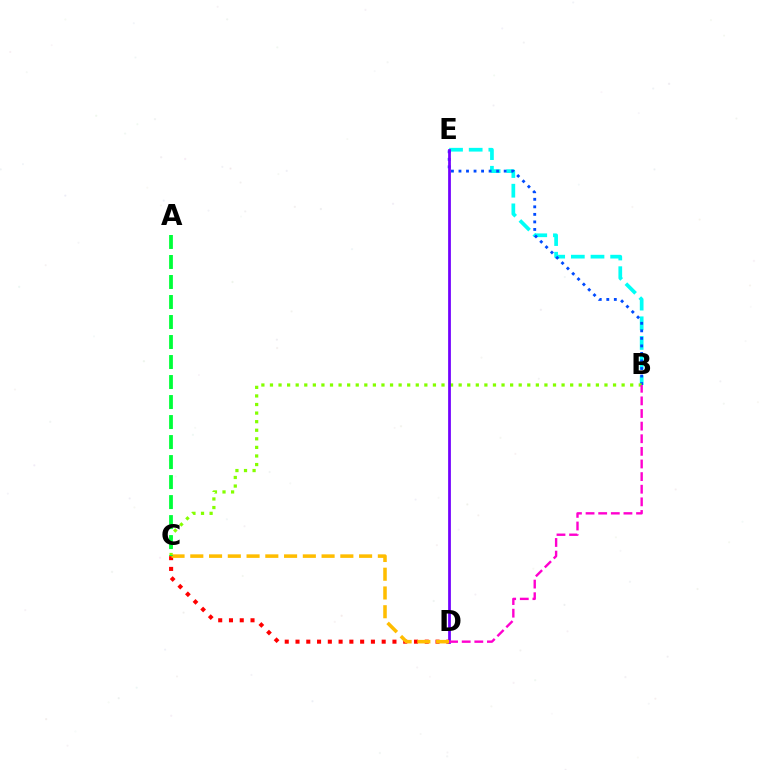{('B', 'E'): [{'color': '#00fff6', 'line_style': 'dashed', 'thickness': 2.67}, {'color': '#004bff', 'line_style': 'dotted', 'thickness': 2.05}], ('C', 'D'): [{'color': '#ff0000', 'line_style': 'dotted', 'thickness': 2.93}, {'color': '#ffbd00', 'line_style': 'dashed', 'thickness': 2.55}], ('B', 'C'): [{'color': '#84ff00', 'line_style': 'dotted', 'thickness': 2.33}], ('D', 'E'): [{'color': '#7200ff', 'line_style': 'solid', 'thickness': 1.98}], ('B', 'D'): [{'color': '#ff00cf', 'line_style': 'dashed', 'thickness': 1.71}], ('A', 'C'): [{'color': '#00ff39', 'line_style': 'dashed', 'thickness': 2.72}]}